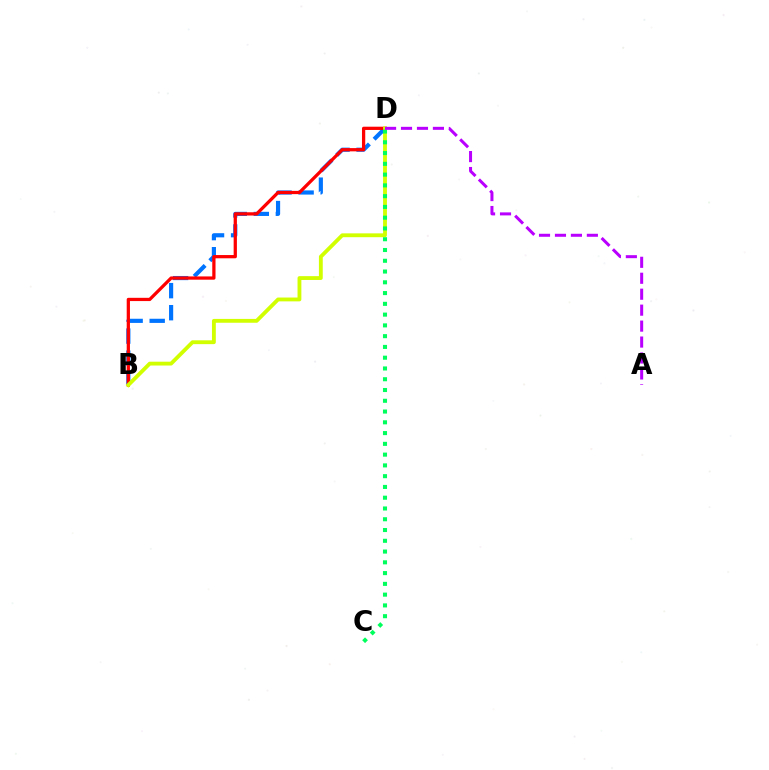{('B', 'D'): [{'color': '#0074ff', 'line_style': 'dashed', 'thickness': 3.0}, {'color': '#ff0000', 'line_style': 'solid', 'thickness': 2.35}, {'color': '#d1ff00', 'line_style': 'solid', 'thickness': 2.76}], ('C', 'D'): [{'color': '#00ff5c', 'line_style': 'dotted', 'thickness': 2.93}], ('A', 'D'): [{'color': '#b900ff', 'line_style': 'dashed', 'thickness': 2.17}]}